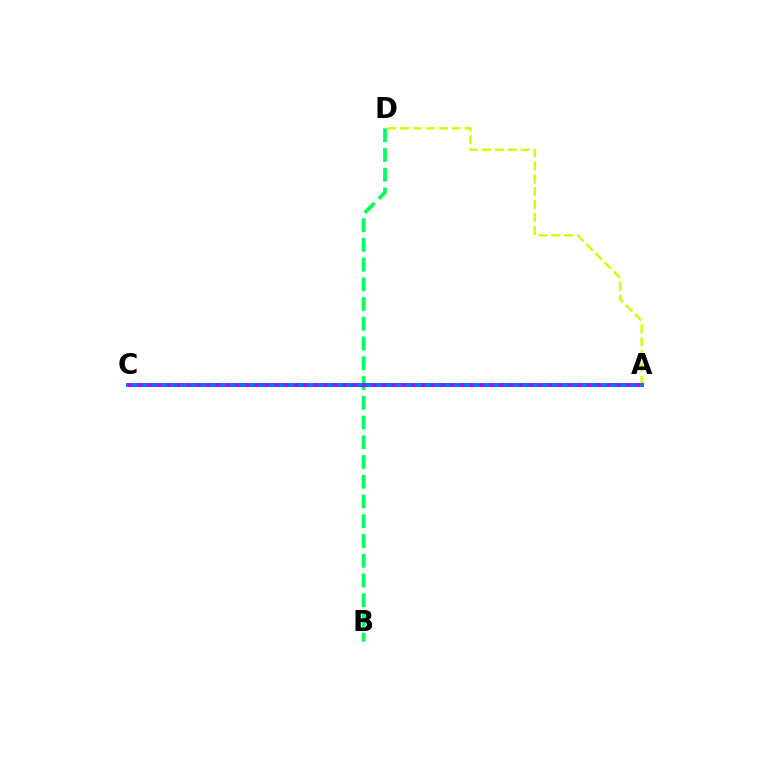{('A', 'C'): [{'color': '#ff0000', 'line_style': 'dashed', 'thickness': 2.82}, {'color': '#0074ff', 'line_style': 'solid', 'thickness': 2.84}, {'color': '#b900ff', 'line_style': 'dotted', 'thickness': 2.66}], ('B', 'D'): [{'color': '#00ff5c', 'line_style': 'dashed', 'thickness': 2.68}], ('A', 'D'): [{'color': '#d1ff00', 'line_style': 'dashed', 'thickness': 1.75}]}